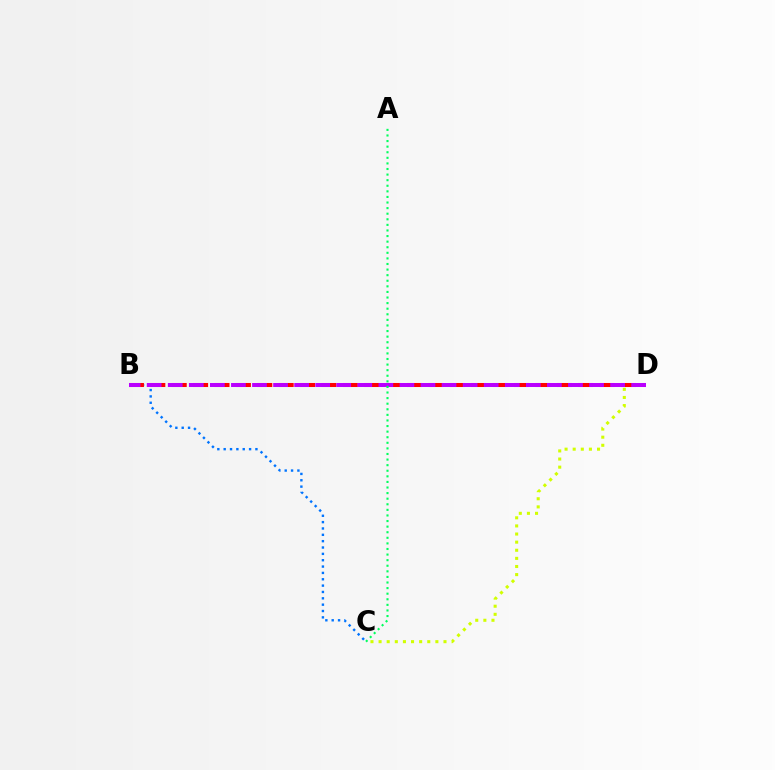{('C', 'D'): [{'color': '#d1ff00', 'line_style': 'dotted', 'thickness': 2.2}], ('B', 'C'): [{'color': '#0074ff', 'line_style': 'dotted', 'thickness': 1.73}], ('B', 'D'): [{'color': '#ff0000', 'line_style': 'dashed', 'thickness': 2.91}, {'color': '#b900ff', 'line_style': 'dashed', 'thickness': 2.86}], ('A', 'C'): [{'color': '#00ff5c', 'line_style': 'dotted', 'thickness': 1.52}]}